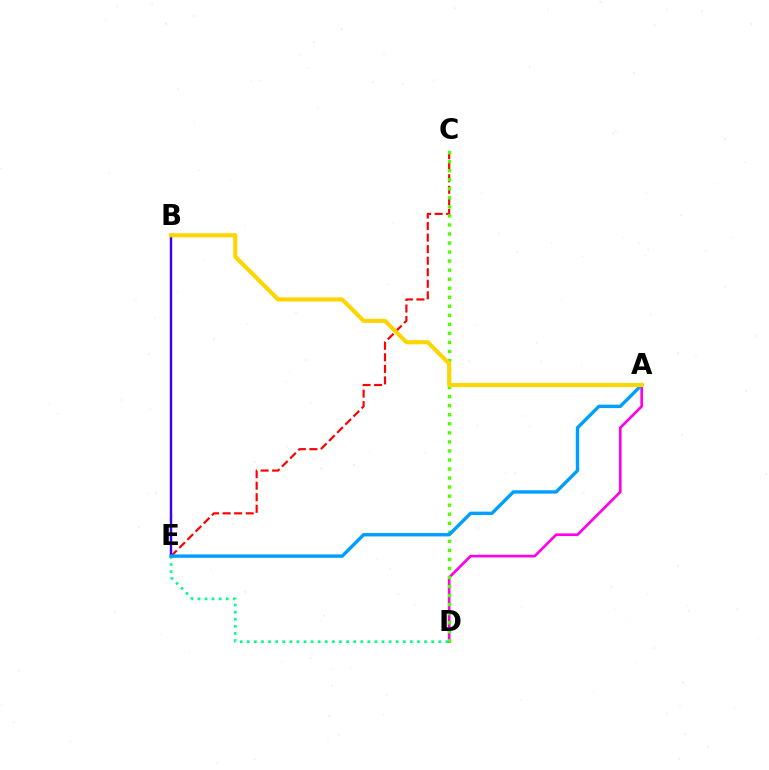{('C', 'E'): [{'color': '#ff0000', 'line_style': 'dashed', 'thickness': 1.57}], ('A', 'D'): [{'color': '#ff00ed', 'line_style': 'solid', 'thickness': 1.92}], ('B', 'E'): [{'color': '#3700ff', 'line_style': 'solid', 'thickness': 1.75}], ('C', 'D'): [{'color': '#4fff00', 'line_style': 'dotted', 'thickness': 2.46}], ('D', 'E'): [{'color': '#00ff86', 'line_style': 'dotted', 'thickness': 1.93}], ('A', 'E'): [{'color': '#009eff', 'line_style': 'solid', 'thickness': 2.43}], ('A', 'B'): [{'color': '#ffd500', 'line_style': 'solid', 'thickness': 2.96}]}